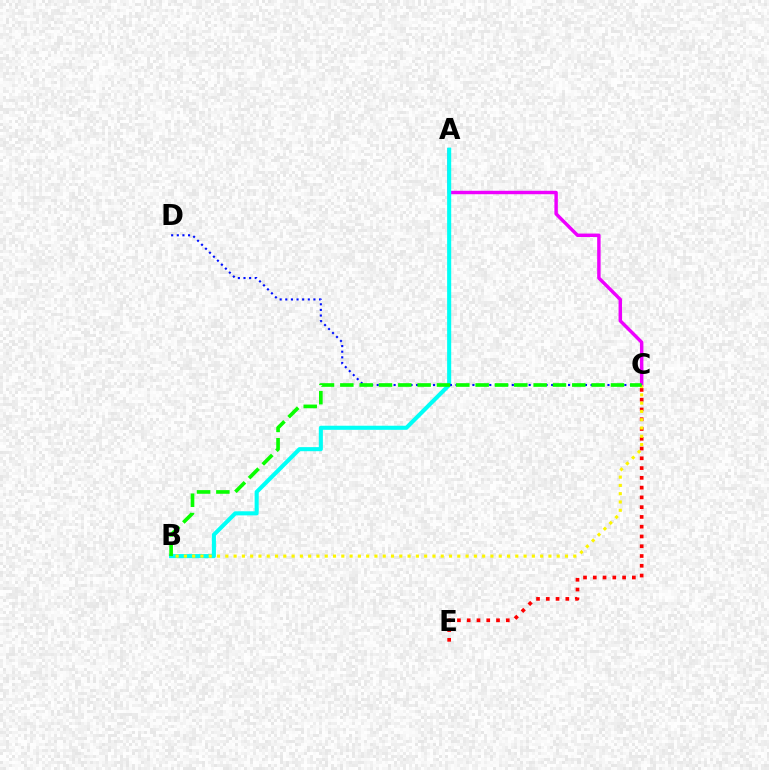{('A', 'C'): [{'color': '#ee00ff', 'line_style': 'solid', 'thickness': 2.47}], ('C', 'E'): [{'color': '#ff0000', 'line_style': 'dotted', 'thickness': 2.65}], ('A', 'B'): [{'color': '#00fff6', 'line_style': 'solid', 'thickness': 2.94}], ('B', 'C'): [{'color': '#fcf500', 'line_style': 'dotted', 'thickness': 2.25}, {'color': '#08ff00', 'line_style': 'dashed', 'thickness': 2.63}], ('C', 'D'): [{'color': '#0010ff', 'line_style': 'dotted', 'thickness': 1.53}]}